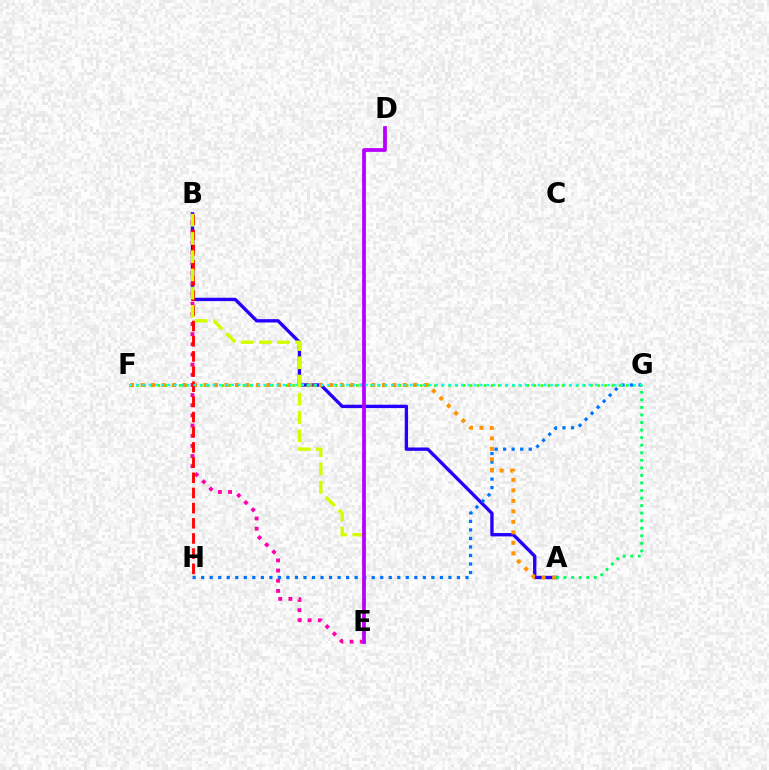{('A', 'B'): [{'color': '#2500ff', 'line_style': 'solid', 'thickness': 2.41}], ('F', 'G'): [{'color': '#3dff00', 'line_style': 'dotted', 'thickness': 1.93}, {'color': '#00fff6', 'line_style': 'dotted', 'thickness': 1.73}], ('B', 'E'): [{'color': '#ff00ac', 'line_style': 'dotted', 'thickness': 2.76}, {'color': '#d1ff00', 'line_style': 'dashed', 'thickness': 2.48}], ('G', 'H'): [{'color': '#0074ff', 'line_style': 'dotted', 'thickness': 2.32}], ('A', 'F'): [{'color': '#ff9400', 'line_style': 'dotted', 'thickness': 2.85}], ('B', 'H'): [{'color': '#ff0000', 'line_style': 'dashed', 'thickness': 2.06}], ('A', 'G'): [{'color': '#00ff5c', 'line_style': 'dotted', 'thickness': 2.05}], ('D', 'E'): [{'color': '#b900ff', 'line_style': 'solid', 'thickness': 2.7}]}